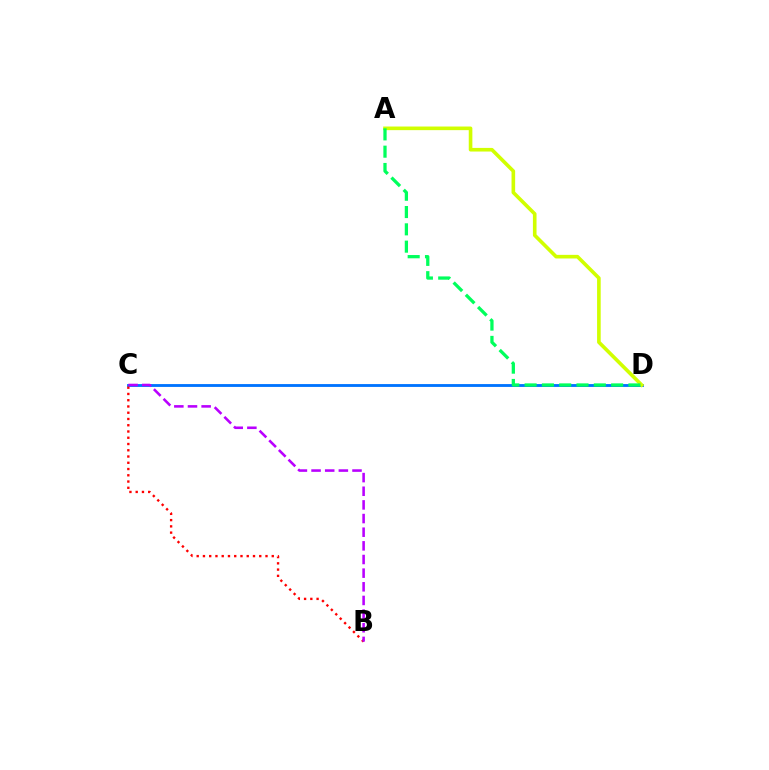{('C', 'D'): [{'color': '#0074ff', 'line_style': 'solid', 'thickness': 2.05}], ('B', 'C'): [{'color': '#ff0000', 'line_style': 'dotted', 'thickness': 1.7}, {'color': '#b900ff', 'line_style': 'dashed', 'thickness': 1.85}], ('A', 'D'): [{'color': '#d1ff00', 'line_style': 'solid', 'thickness': 2.61}, {'color': '#00ff5c', 'line_style': 'dashed', 'thickness': 2.35}]}